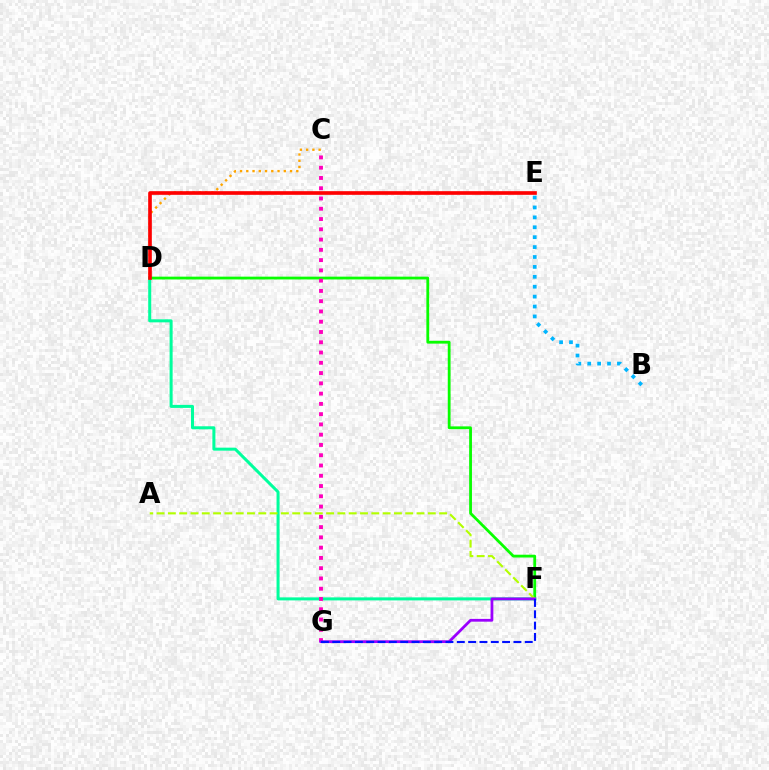{('C', 'D'): [{'color': '#ffa500', 'line_style': 'dotted', 'thickness': 1.7}], ('D', 'F'): [{'color': '#08ff00', 'line_style': 'solid', 'thickness': 2.02}, {'color': '#00ff9d', 'line_style': 'solid', 'thickness': 2.17}], ('B', 'E'): [{'color': '#00b5ff', 'line_style': 'dotted', 'thickness': 2.69}], ('A', 'F'): [{'color': '#b3ff00', 'line_style': 'dashed', 'thickness': 1.54}], ('C', 'G'): [{'color': '#ff00bd', 'line_style': 'dotted', 'thickness': 2.79}], ('F', 'G'): [{'color': '#9b00ff', 'line_style': 'solid', 'thickness': 2.0}, {'color': '#0010ff', 'line_style': 'dashed', 'thickness': 1.54}], ('D', 'E'): [{'color': '#ff0000', 'line_style': 'solid', 'thickness': 2.63}]}